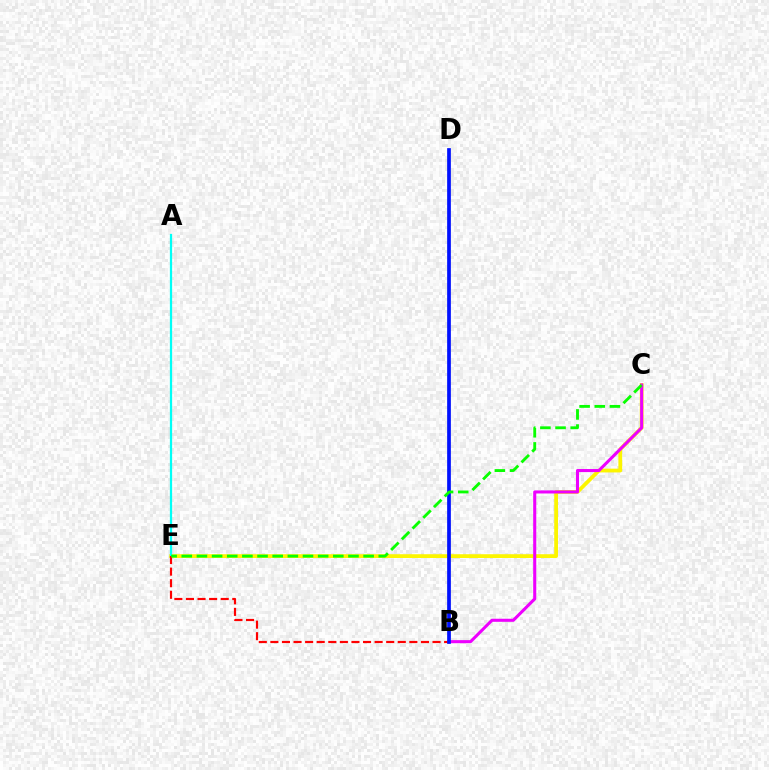{('C', 'E'): [{'color': '#fcf500', 'line_style': 'solid', 'thickness': 2.72}, {'color': '#08ff00', 'line_style': 'dashed', 'thickness': 2.06}], ('A', 'E'): [{'color': '#00fff6', 'line_style': 'solid', 'thickness': 1.61}], ('B', 'E'): [{'color': '#ff0000', 'line_style': 'dashed', 'thickness': 1.57}], ('B', 'C'): [{'color': '#ee00ff', 'line_style': 'solid', 'thickness': 2.21}], ('B', 'D'): [{'color': '#0010ff', 'line_style': 'solid', 'thickness': 2.67}]}